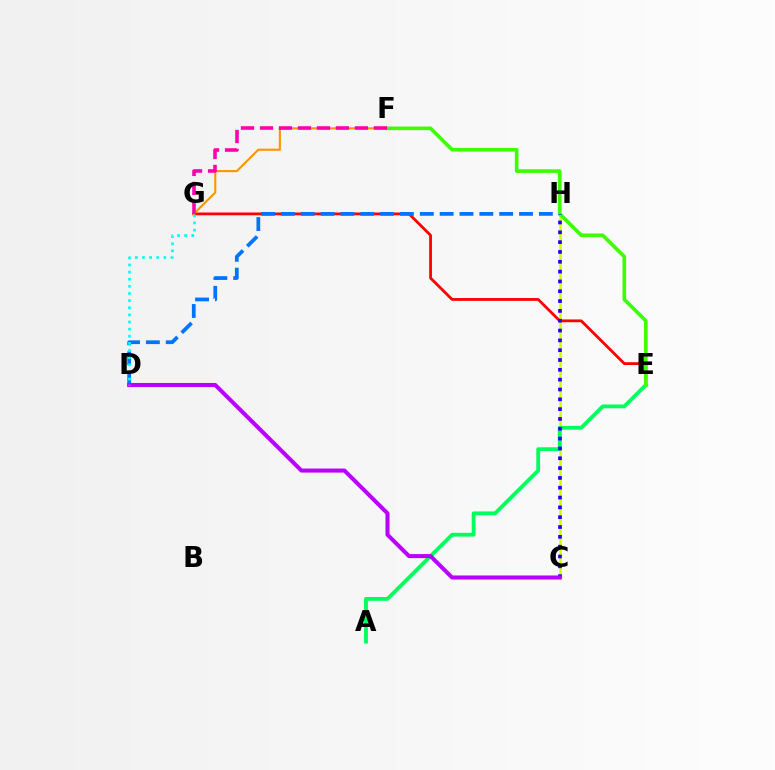{('C', 'H'): [{'color': '#d1ff00', 'line_style': 'solid', 'thickness': 1.8}, {'color': '#2500ff', 'line_style': 'dotted', 'thickness': 2.67}], ('E', 'G'): [{'color': '#ff0000', 'line_style': 'solid', 'thickness': 2.01}], ('D', 'H'): [{'color': '#0074ff', 'line_style': 'dashed', 'thickness': 2.7}], ('A', 'E'): [{'color': '#00ff5c', 'line_style': 'solid', 'thickness': 2.74}], ('F', 'G'): [{'color': '#ff9400', 'line_style': 'solid', 'thickness': 1.51}, {'color': '#ff00ac', 'line_style': 'dashed', 'thickness': 2.58}], ('E', 'F'): [{'color': '#3dff00', 'line_style': 'solid', 'thickness': 2.63}], ('C', 'D'): [{'color': '#b900ff', 'line_style': 'solid', 'thickness': 2.91}], ('D', 'G'): [{'color': '#00fff6', 'line_style': 'dotted', 'thickness': 1.94}]}